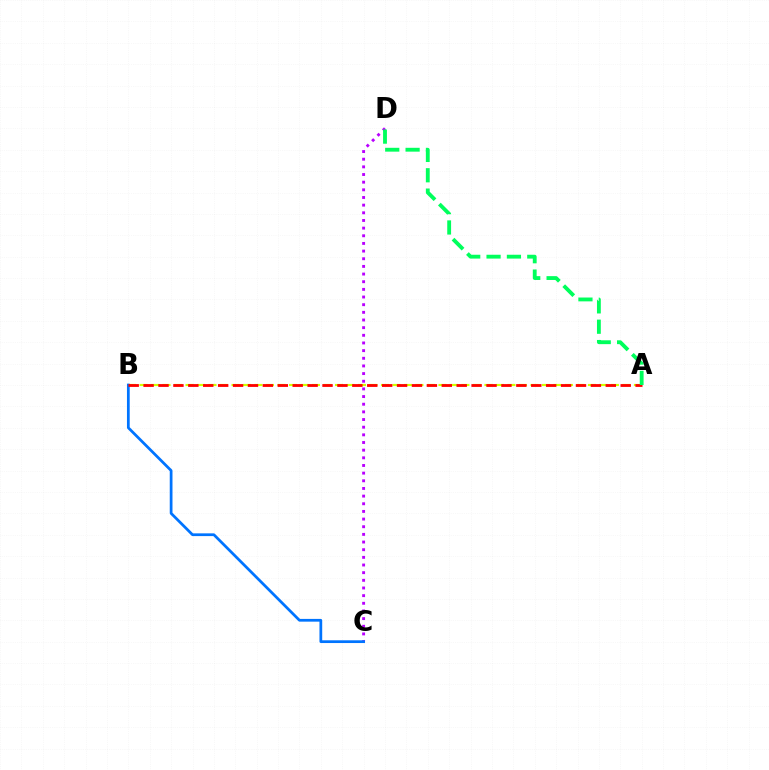{('A', 'B'): [{'color': '#d1ff00', 'line_style': 'dashed', 'thickness': 1.56}, {'color': '#ff0000', 'line_style': 'dashed', 'thickness': 2.03}], ('C', 'D'): [{'color': '#b900ff', 'line_style': 'dotted', 'thickness': 2.08}], ('B', 'C'): [{'color': '#0074ff', 'line_style': 'solid', 'thickness': 1.98}], ('A', 'D'): [{'color': '#00ff5c', 'line_style': 'dashed', 'thickness': 2.77}]}